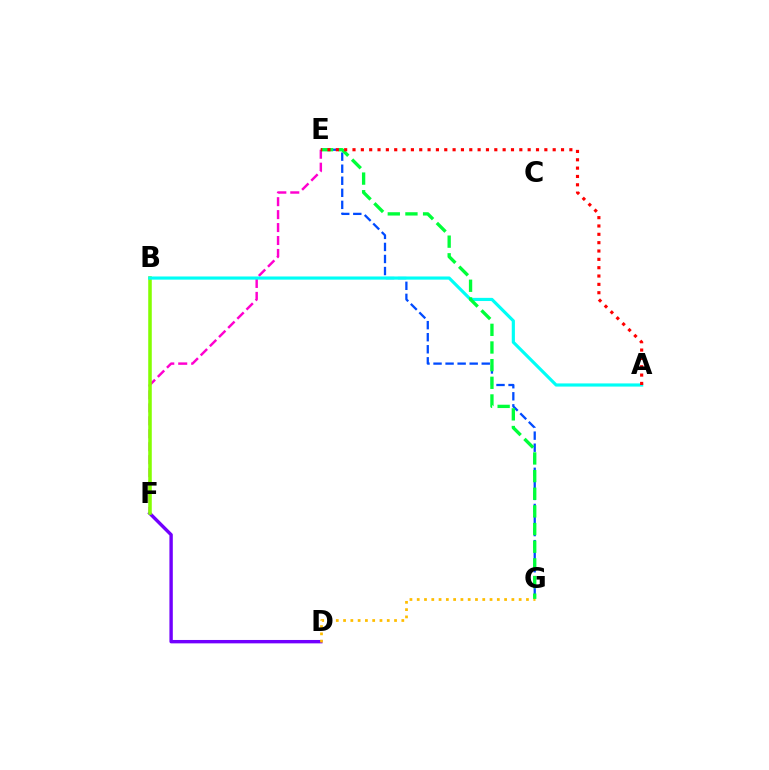{('E', 'F'): [{'color': '#ff00cf', 'line_style': 'dashed', 'thickness': 1.76}], ('D', 'F'): [{'color': '#7200ff', 'line_style': 'solid', 'thickness': 2.44}], ('D', 'G'): [{'color': '#ffbd00', 'line_style': 'dotted', 'thickness': 1.98}], ('B', 'F'): [{'color': '#84ff00', 'line_style': 'solid', 'thickness': 2.56}], ('E', 'G'): [{'color': '#004bff', 'line_style': 'dashed', 'thickness': 1.64}, {'color': '#00ff39', 'line_style': 'dashed', 'thickness': 2.4}], ('A', 'B'): [{'color': '#00fff6', 'line_style': 'solid', 'thickness': 2.28}], ('A', 'E'): [{'color': '#ff0000', 'line_style': 'dotted', 'thickness': 2.27}]}